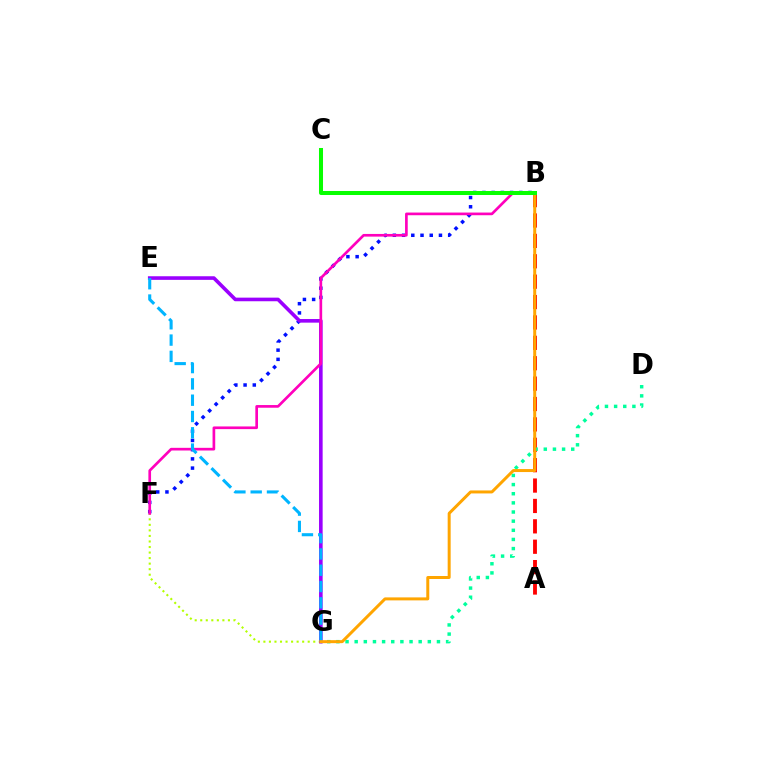{('B', 'F'): [{'color': '#0010ff', 'line_style': 'dotted', 'thickness': 2.5}, {'color': '#ff00bd', 'line_style': 'solid', 'thickness': 1.93}], ('A', 'B'): [{'color': '#ff0000', 'line_style': 'dashed', 'thickness': 2.77}], ('F', 'G'): [{'color': '#b3ff00', 'line_style': 'dotted', 'thickness': 1.51}], ('D', 'G'): [{'color': '#00ff9d', 'line_style': 'dotted', 'thickness': 2.48}], ('E', 'G'): [{'color': '#9b00ff', 'line_style': 'solid', 'thickness': 2.6}, {'color': '#00b5ff', 'line_style': 'dashed', 'thickness': 2.21}], ('B', 'G'): [{'color': '#ffa500', 'line_style': 'solid', 'thickness': 2.15}], ('B', 'C'): [{'color': '#08ff00', 'line_style': 'solid', 'thickness': 2.9}]}